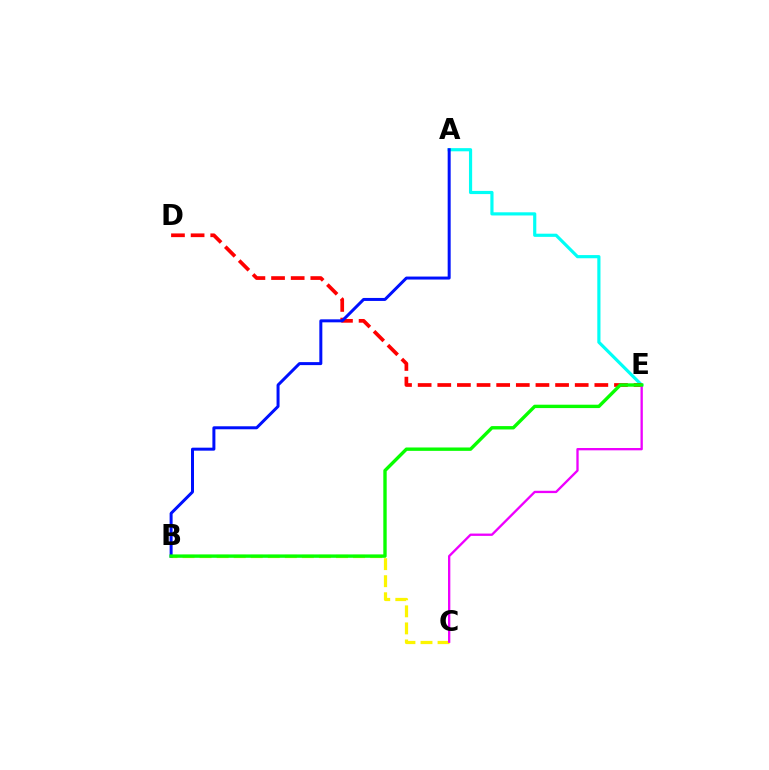{('A', 'E'): [{'color': '#00fff6', 'line_style': 'solid', 'thickness': 2.28}], ('B', 'C'): [{'color': '#fcf500', 'line_style': 'dashed', 'thickness': 2.32}], ('D', 'E'): [{'color': '#ff0000', 'line_style': 'dashed', 'thickness': 2.67}], ('C', 'E'): [{'color': '#ee00ff', 'line_style': 'solid', 'thickness': 1.67}], ('A', 'B'): [{'color': '#0010ff', 'line_style': 'solid', 'thickness': 2.15}], ('B', 'E'): [{'color': '#08ff00', 'line_style': 'solid', 'thickness': 2.43}]}